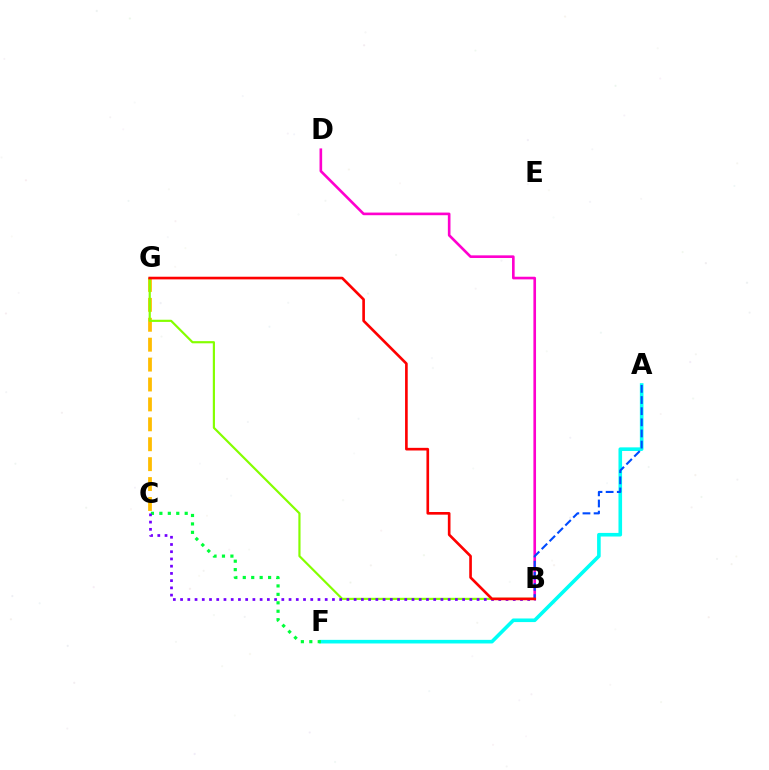{('B', 'D'): [{'color': '#ff00cf', 'line_style': 'solid', 'thickness': 1.9}], ('C', 'G'): [{'color': '#ffbd00', 'line_style': 'dashed', 'thickness': 2.7}], ('A', 'F'): [{'color': '#00fff6', 'line_style': 'solid', 'thickness': 2.6}], ('C', 'F'): [{'color': '#00ff39', 'line_style': 'dotted', 'thickness': 2.29}], ('B', 'G'): [{'color': '#84ff00', 'line_style': 'solid', 'thickness': 1.57}, {'color': '#ff0000', 'line_style': 'solid', 'thickness': 1.91}], ('A', 'B'): [{'color': '#004bff', 'line_style': 'dashed', 'thickness': 1.51}], ('B', 'C'): [{'color': '#7200ff', 'line_style': 'dotted', 'thickness': 1.96}]}